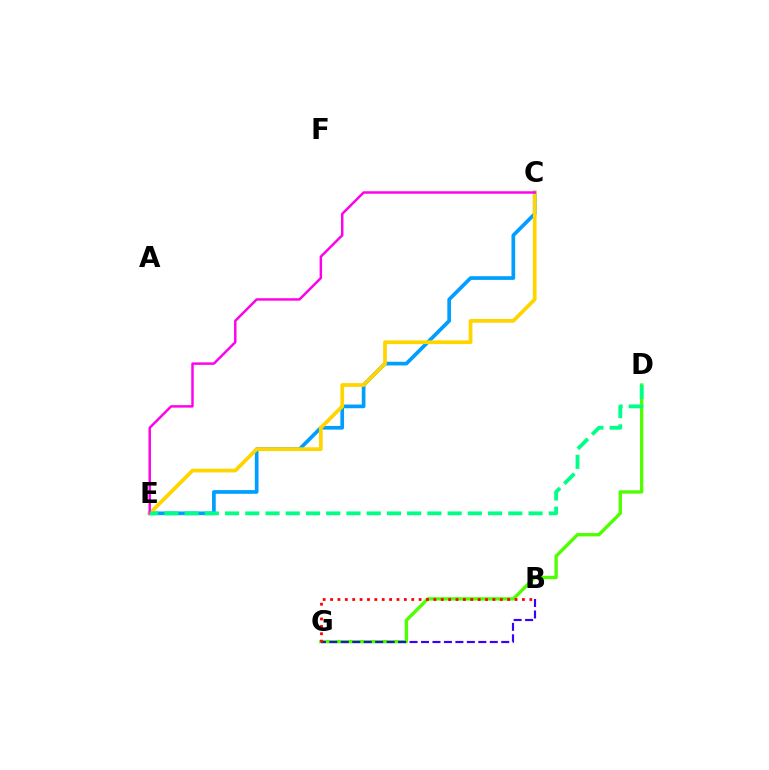{('C', 'E'): [{'color': '#009eff', 'line_style': 'solid', 'thickness': 2.65}, {'color': '#ffd500', 'line_style': 'solid', 'thickness': 2.7}, {'color': '#ff00ed', 'line_style': 'solid', 'thickness': 1.77}], ('D', 'G'): [{'color': '#4fff00', 'line_style': 'solid', 'thickness': 2.41}], ('B', 'G'): [{'color': '#3700ff', 'line_style': 'dashed', 'thickness': 1.56}, {'color': '#ff0000', 'line_style': 'dotted', 'thickness': 2.01}], ('D', 'E'): [{'color': '#00ff86', 'line_style': 'dashed', 'thickness': 2.75}]}